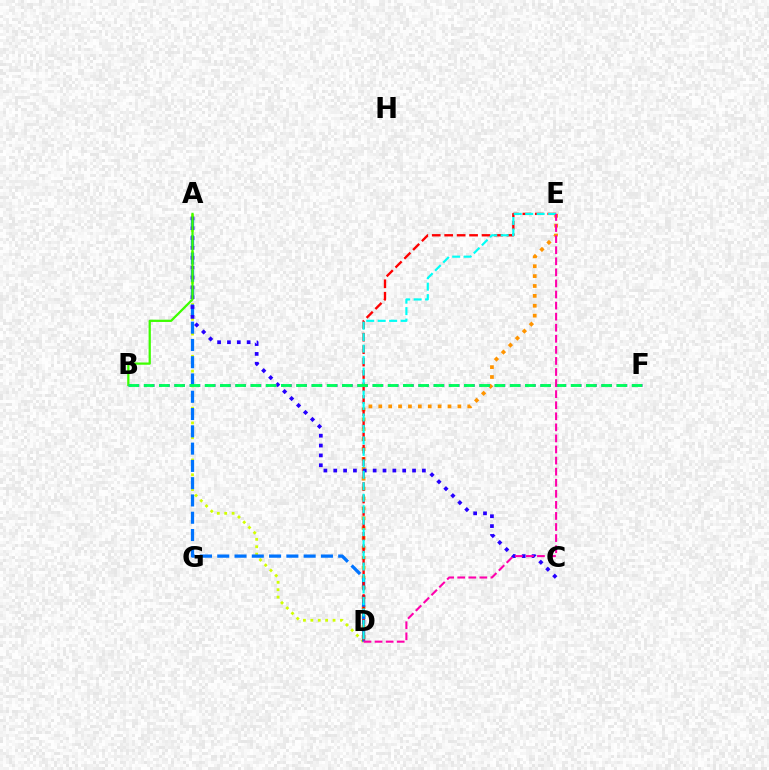{('A', 'D'): [{'color': '#d1ff00', 'line_style': 'dotted', 'thickness': 2.01}, {'color': '#0074ff', 'line_style': 'dashed', 'thickness': 2.35}], ('D', 'E'): [{'color': '#ff9400', 'line_style': 'dotted', 'thickness': 2.69}, {'color': '#ff0000', 'line_style': 'dashed', 'thickness': 1.69}, {'color': '#00fff6', 'line_style': 'dashed', 'thickness': 1.56}, {'color': '#ff00ac', 'line_style': 'dashed', 'thickness': 1.5}], ('A', 'C'): [{'color': '#2500ff', 'line_style': 'dotted', 'thickness': 2.68}], ('A', 'B'): [{'color': '#3dff00', 'line_style': 'solid', 'thickness': 1.62}], ('B', 'F'): [{'color': '#b900ff', 'line_style': 'dotted', 'thickness': 2.07}, {'color': '#00ff5c', 'line_style': 'dashed', 'thickness': 2.07}]}